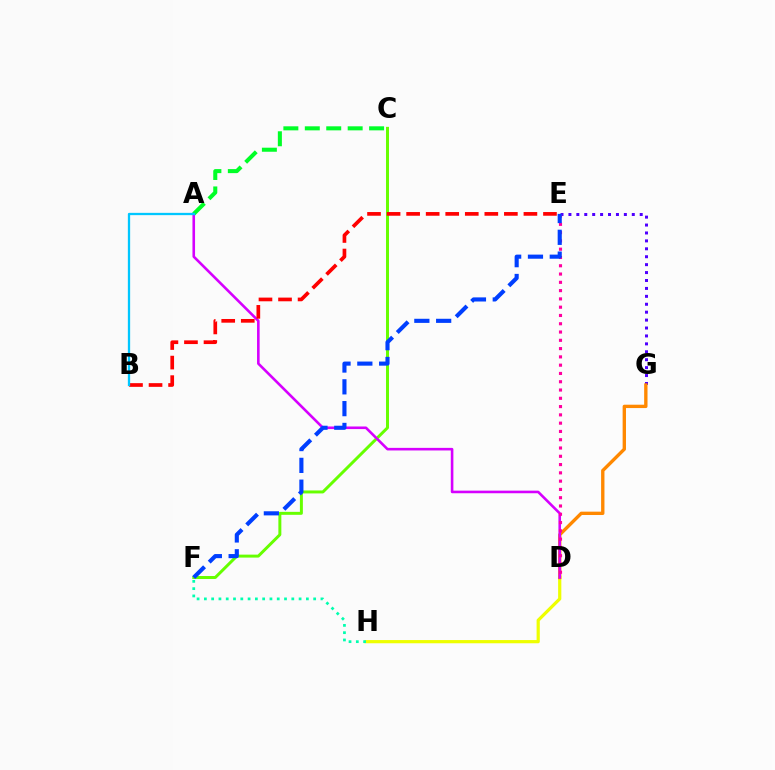{('D', 'H'): [{'color': '#eeff00', 'line_style': 'solid', 'thickness': 2.3}], ('E', 'G'): [{'color': '#4f00ff', 'line_style': 'dotted', 'thickness': 2.15}], ('C', 'F'): [{'color': '#66ff00', 'line_style': 'solid', 'thickness': 2.14}], ('D', 'G'): [{'color': '#ff8800', 'line_style': 'solid', 'thickness': 2.42}], ('A', 'D'): [{'color': '#d600ff', 'line_style': 'solid', 'thickness': 1.87}], ('A', 'C'): [{'color': '#00ff27', 'line_style': 'dashed', 'thickness': 2.91}], ('B', 'E'): [{'color': '#ff0000', 'line_style': 'dashed', 'thickness': 2.66}], ('D', 'E'): [{'color': '#ff00a0', 'line_style': 'dotted', 'thickness': 2.25}], ('A', 'B'): [{'color': '#00c7ff', 'line_style': 'solid', 'thickness': 1.65}], ('E', 'F'): [{'color': '#003fff', 'line_style': 'dashed', 'thickness': 2.96}], ('F', 'H'): [{'color': '#00ffaf', 'line_style': 'dotted', 'thickness': 1.98}]}